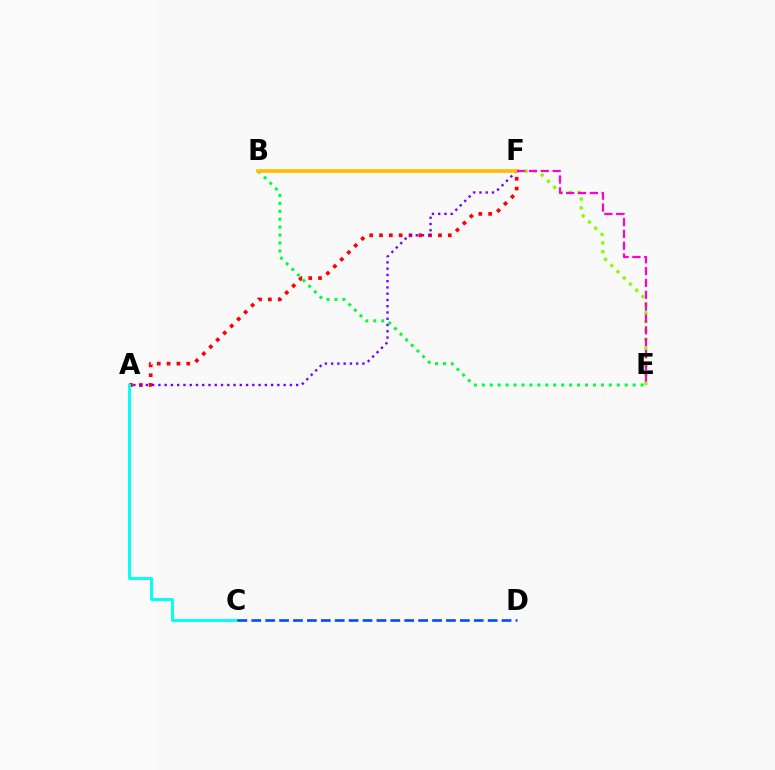{('A', 'F'): [{'color': '#ff0000', 'line_style': 'dotted', 'thickness': 2.67}, {'color': '#7200ff', 'line_style': 'dotted', 'thickness': 1.7}], ('E', 'F'): [{'color': '#84ff00', 'line_style': 'dotted', 'thickness': 2.39}, {'color': '#ff00cf', 'line_style': 'dashed', 'thickness': 1.61}], ('B', 'E'): [{'color': '#00ff39', 'line_style': 'dotted', 'thickness': 2.16}], ('A', 'C'): [{'color': '#00fff6', 'line_style': 'solid', 'thickness': 2.08}], ('B', 'F'): [{'color': '#ffbd00', 'line_style': 'solid', 'thickness': 2.64}], ('C', 'D'): [{'color': '#004bff', 'line_style': 'dashed', 'thickness': 1.89}]}